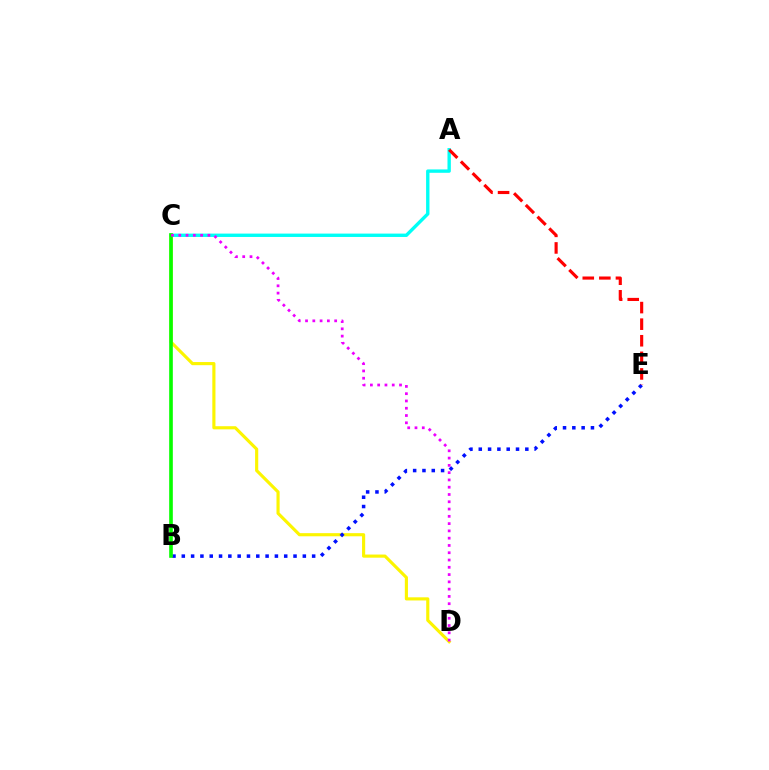{('A', 'C'): [{'color': '#00fff6', 'line_style': 'solid', 'thickness': 2.43}], ('C', 'D'): [{'color': '#fcf500', 'line_style': 'solid', 'thickness': 2.26}, {'color': '#ee00ff', 'line_style': 'dotted', 'thickness': 1.98}], ('B', 'E'): [{'color': '#0010ff', 'line_style': 'dotted', 'thickness': 2.53}], ('A', 'E'): [{'color': '#ff0000', 'line_style': 'dashed', 'thickness': 2.25}], ('B', 'C'): [{'color': '#08ff00', 'line_style': 'solid', 'thickness': 2.62}]}